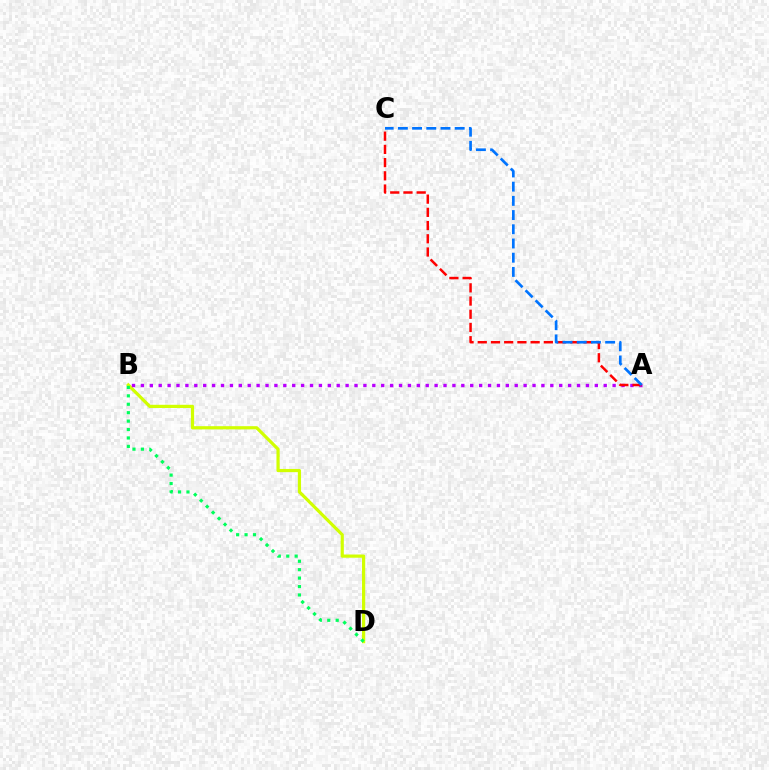{('B', 'D'): [{'color': '#d1ff00', 'line_style': 'solid', 'thickness': 2.3}, {'color': '#00ff5c', 'line_style': 'dotted', 'thickness': 2.29}], ('A', 'B'): [{'color': '#b900ff', 'line_style': 'dotted', 'thickness': 2.42}], ('A', 'C'): [{'color': '#ff0000', 'line_style': 'dashed', 'thickness': 1.8}, {'color': '#0074ff', 'line_style': 'dashed', 'thickness': 1.93}]}